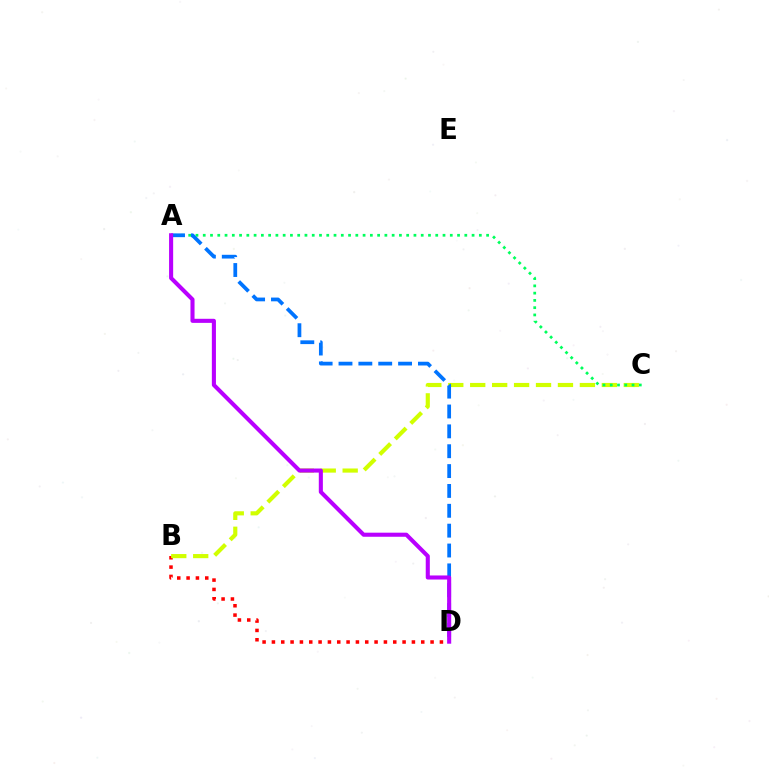{('B', 'D'): [{'color': '#ff0000', 'line_style': 'dotted', 'thickness': 2.54}], ('B', 'C'): [{'color': '#d1ff00', 'line_style': 'dashed', 'thickness': 2.98}], ('A', 'C'): [{'color': '#00ff5c', 'line_style': 'dotted', 'thickness': 1.97}], ('A', 'D'): [{'color': '#0074ff', 'line_style': 'dashed', 'thickness': 2.7}, {'color': '#b900ff', 'line_style': 'solid', 'thickness': 2.94}]}